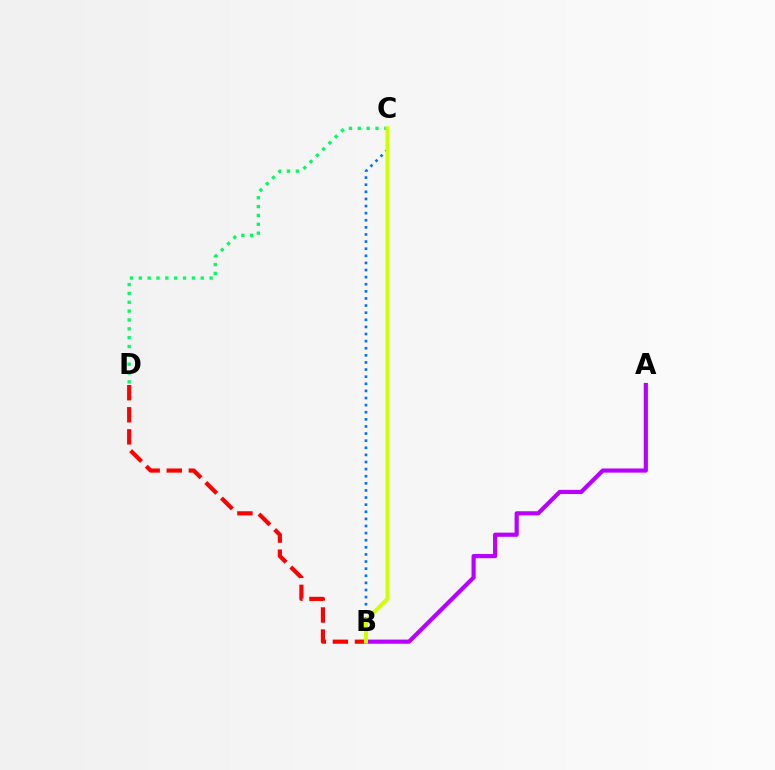{('B', 'D'): [{'color': '#ff0000', 'line_style': 'dashed', 'thickness': 3.0}], ('A', 'B'): [{'color': '#b900ff', 'line_style': 'solid', 'thickness': 3.0}], ('B', 'C'): [{'color': '#0074ff', 'line_style': 'dotted', 'thickness': 1.93}, {'color': '#d1ff00', 'line_style': 'solid', 'thickness': 2.84}], ('C', 'D'): [{'color': '#00ff5c', 'line_style': 'dotted', 'thickness': 2.4}]}